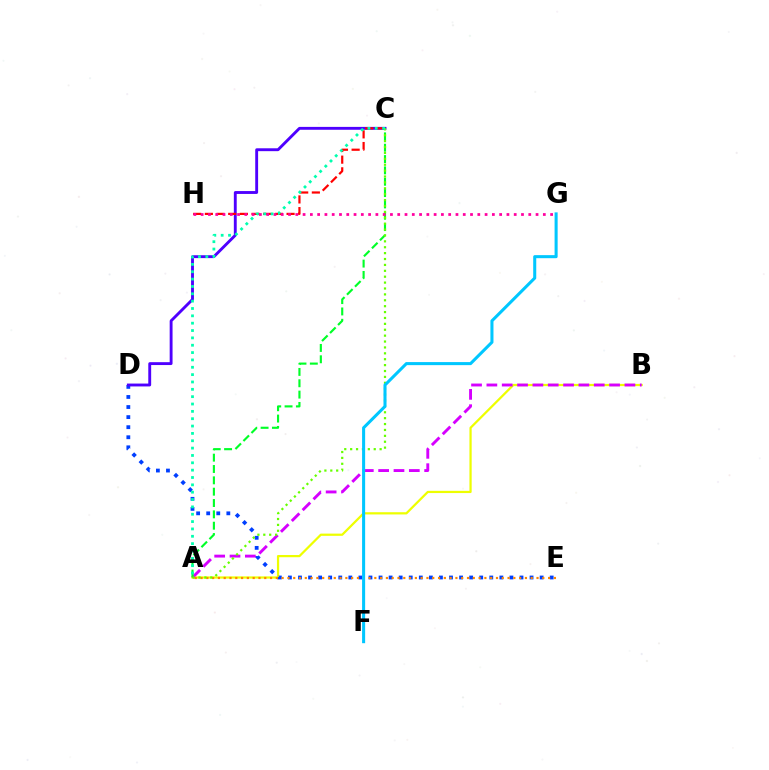{('A', 'B'): [{'color': '#eeff00', 'line_style': 'solid', 'thickness': 1.61}, {'color': '#d600ff', 'line_style': 'dashed', 'thickness': 2.08}], ('D', 'E'): [{'color': '#003fff', 'line_style': 'dotted', 'thickness': 2.74}], ('C', 'D'): [{'color': '#4f00ff', 'line_style': 'solid', 'thickness': 2.07}], ('C', 'H'): [{'color': '#ff0000', 'line_style': 'dashed', 'thickness': 1.59}], ('A', 'C'): [{'color': '#00ff27', 'line_style': 'dashed', 'thickness': 1.54}, {'color': '#66ff00', 'line_style': 'dotted', 'thickness': 1.6}, {'color': '#00ffaf', 'line_style': 'dotted', 'thickness': 2.0}], ('A', 'E'): [{'color': '#ff8800', 'line_style': 'dotted', 'thickness': 1.57}], ('F', 'G'): [{'color': '#00c7ff', 'line_style': 'solid', 'thickness': 2.2}], ('G', 'H'): [{'color': '#ff00a0', 'line_style': 'dotted', 'thickness': 1.98}]}